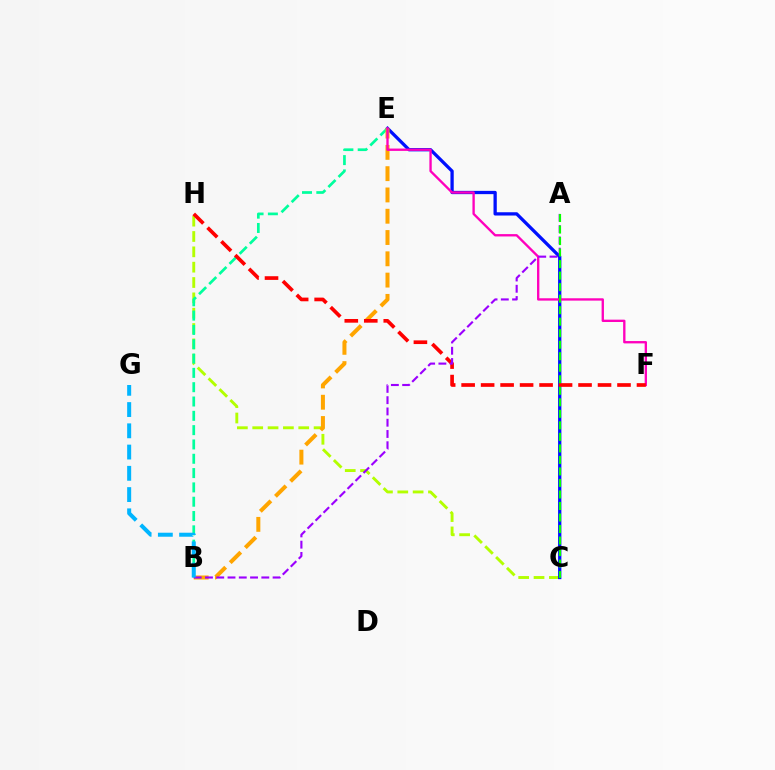{('C', 'H'): [{'color': '#b3ff00', 'line_style': 'dashed', 'thickness': 2.08}], ('C', 'E'): [{'color': '#0010ff', 'line_style': 'solid', 'thickness': 2.36}], ('B', 'E'): [{'color': '#00ff9d', 'line_style': 'dashed', 'thickness': 1.94}, {'color': '#ffa500', 'line_style': 'dashed', 'thickness': 2.89}], ('E', 'F'): [{'color': '#ff00bd', 'line_style': 'solid', 'thickness': 1.69}], ('F', 'H'): [{'color': '#ff0000', 'line_style': 'dashed', 'thickness': 2.65}], ('A', 'B'): [{'color': '#9b00ff', 'line_style': 'dashed', 'thickness': 1.53}], ('A', 'C'): [{'color': '#08ff00', 'line_style': 'dashed', 'thickness': 1.56}], ('B', 'G'): [{'color': '#00b5ff', 'line_style': 'dashed', 'thickness': 2.89}]}